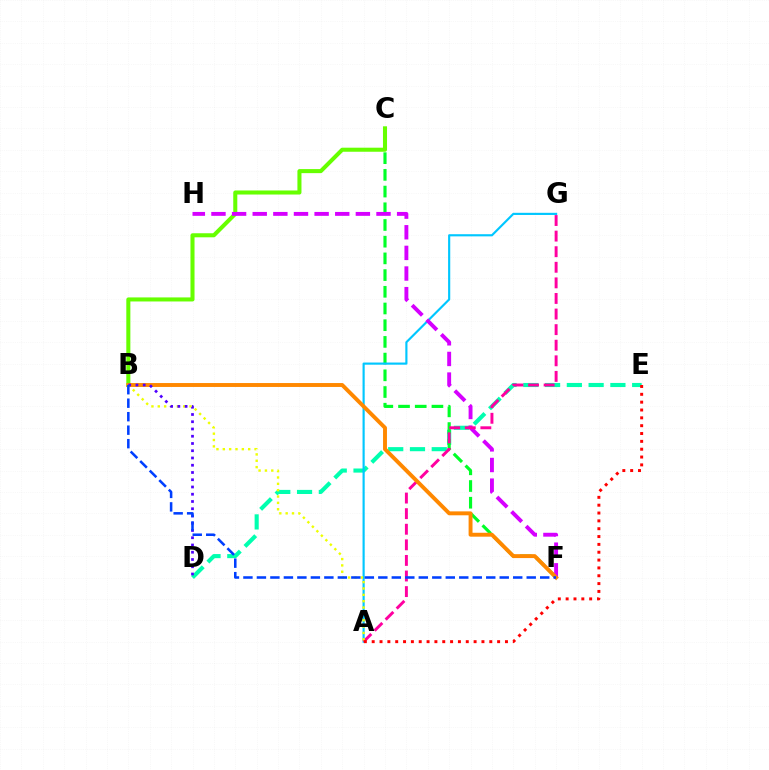{('D', 'E'): [{'color': '#00ffaf', 'line_style': 'dashed', 'thickness': 2.96}], ('C', 'F'): [{'color': '#00ff27', 'line_style': 'dashed', 'thickness': 2.27}], ('A', 'G'): [{'color': '#00c7ff', 'line_style': 'solid', 'thickness': 1.55}, {'color': '#ff00a0', 'line_style': 'dashed', 'thickness': 2.12}], ('B', 'C'): [{'color': '#66ff00', 'line_style': 'solid', 'thickness': 2.92}], ('F', 'H'): [{'color': '#d600ff', 'line_style': 'dashed', 'thickness': 2.8}], ('A', 'B'): [{'color': '#eeff00', 'line_style': 'dotted', 'thickness': 1.73}], ('B', 'F'): [{'color': '#ff8800', 'line_style': 'solid', 'thickness': 2.82}, {'color': '#003fff', 'line_style': 'dashed', 'thickness': 1.83}], ('B', 'D'): [{'color': '#4f00ff', 'line_style': 'dotted', 'thickness': 1.97}], ('A', 'E'): [{'color': '#ff0000', 'line_style': 'dotted', 'thickness': 2.13}]}